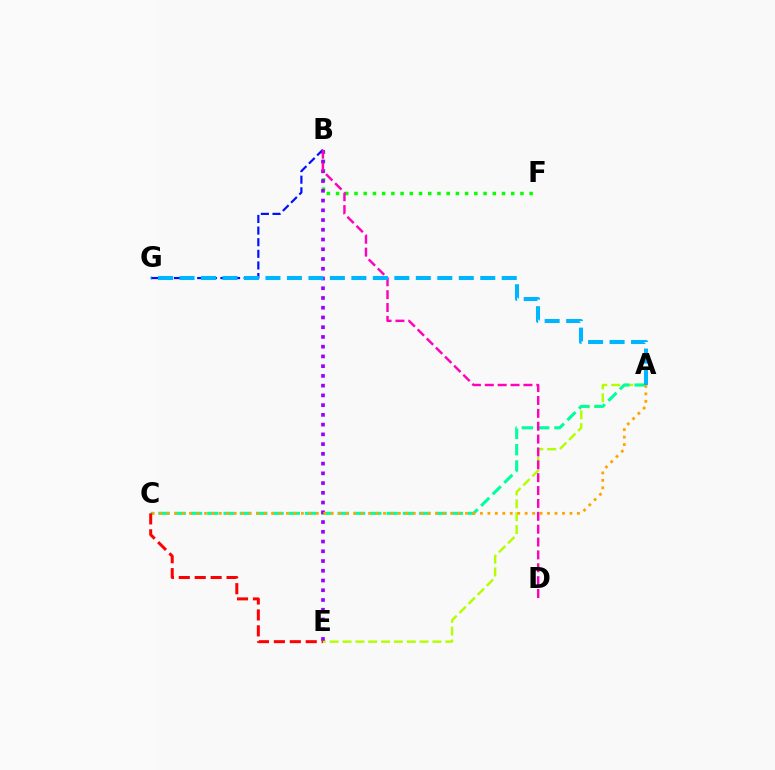{('B', 'F'): [{'color': '#08ff00', 'line_style': 'dotted', 'thickness': 2.5}], ('A', 'E'): [{'color': '#b3ff00', 'line_style': 'dashed', 'thickness': 1.75}], ('A', 'C'): [{'color': '#00ff9d', 'line_style': 'dashed', 'thickness': 2.21}, {'color': '#ffa500', 'line_style': 'dotted', 'thickness': 2.03}], ('B', 'E'): [{'color': '#9b00ff', 'line_style': 'dotted', 'thickness': 2.65}], ('C', 'E'): [{'color': '#ff0000', 'line_style': 'dashed', 'thickness': 2.16}], ('B', 'G'): [{'color': '#0010ff', 'line_style': 'dashed', 'thickness': 1.58}], ('B', 'D'): [{'color': '#ff00bd', 'line_style': 'dashed', 'thickness': 1.75}], ('A', 'G'): [{'color': '#00b5ff', 'line_style': 'dashed', 'thickness': 2.92}]}